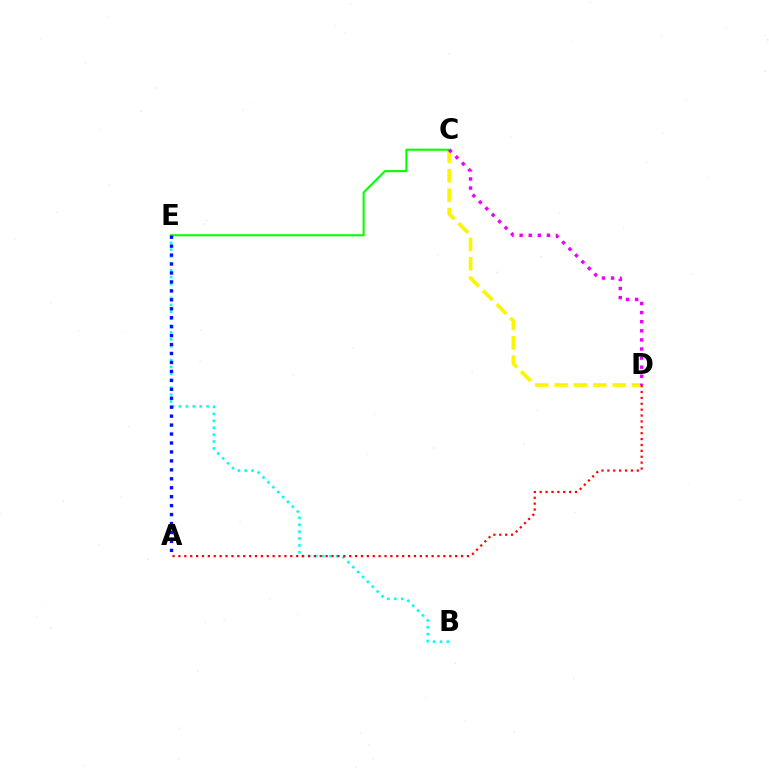{('C', 'D'): [{'color': '#fcf500', 'line_style': 'dashed', 'thickness': 2.63}, {'color': '#ee00ff', 'line_style': 'dotted', 'thickness': 2.47}], ('C', 'E'): [{'color': '#08ff00', 'line_style': 'solid', 'thickness': 1.51}], ('B', 'E'): [{'color': '#00fff6', 'line_style': 'dotted', 'thickness': 1.88}], ('A', 'E'): [{'color': '#0010ff', 'line_style': 'dotted', 'thickness': 2.43}], ('A', 'D'): [{'color': '#ff0000', 'line_style': 'dotted', 'thickness': 1.6}]}